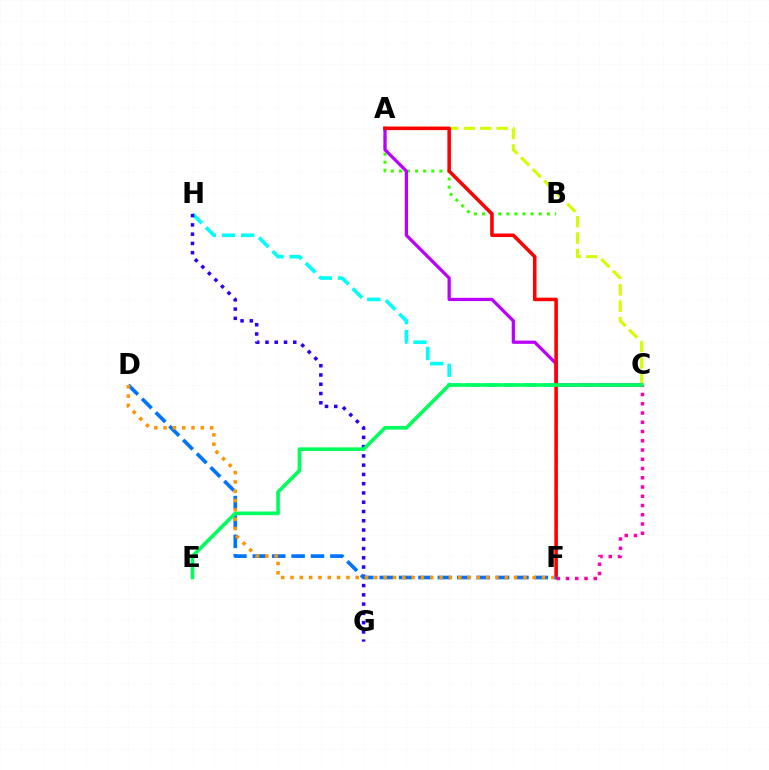{('A', 'C'): [{'color': '#d1ff00', 'line_style': 'dashed', 'thickness': 2.23}, {'color': '#b900ff', 'line_style': 'solid', 'thickness': 2.34}], ('C', 'H'): [{'color': '#00fff6', 'line_style': 'dashed', 'thickness': 2.59}], ('A', 'B'): [{'color': '#3dff00', 'line_style': 'dotted', 'thickness': 2.2}], ('G', 'H'): [{'color': '#2500ff', 'line_style': 'dotted', 'thickness': 2.52}], ('A', 'F'): [{'color': '#ff0000', 'line_style': 'solid', 'thickness': 2.56}], ('D', 'F'): [{'color': '#0074ff', 'line_style': 'dashed', 'thickness': 2.63}, {'color': '#ff9400', 'line_style': 'dotted', 'thickness': 2.53}], ('C', 'F'): [{'color': '#ff00ac', 'line_style': 'dotted', 'thickness': 2.51}], ('C', 'E'): [{'color': '#00ff5c', 'line_style': 'solid', 'thickness': 2.61}]}